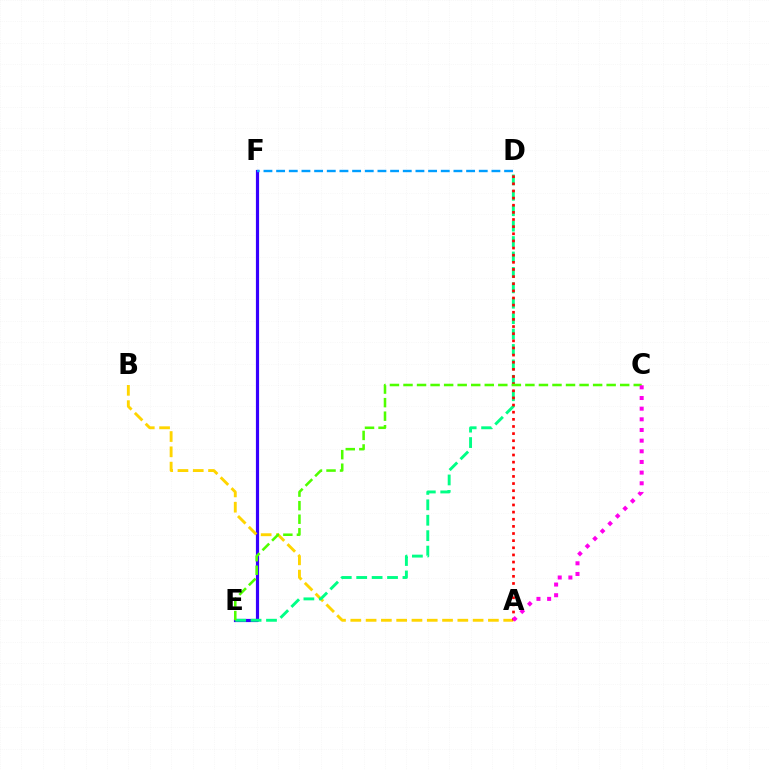{('E', 'F'): [{'color': '#3700ff', 'line_style': 'solid', 'thickness': 2.29}], ('A', 'B'): [{'color': '#ffd500', 'line_style': 'dashed', 'thickness': 2.08}], ('D', 'F'): [{'color': '#009eff', 'line_style': 'dashed', 'thickness': 1.72}], ('D', 'E'): [{'color': '#00ff86', 'line_style': 'dashed', 'thickness': 2.09}], ('A', 'D'): [{'color': '#ff0000', 'line_style': 'dotted', 'thickness': 1.94}], ('C', 'E'): [{'color': '#4fff00', 'line_style': 'dashed', 'thickness': 1.84}], ('A', 'C'): [{'color': '#ff00ed', 'line_style': 'dotted', 'thickness': 2.9}]}